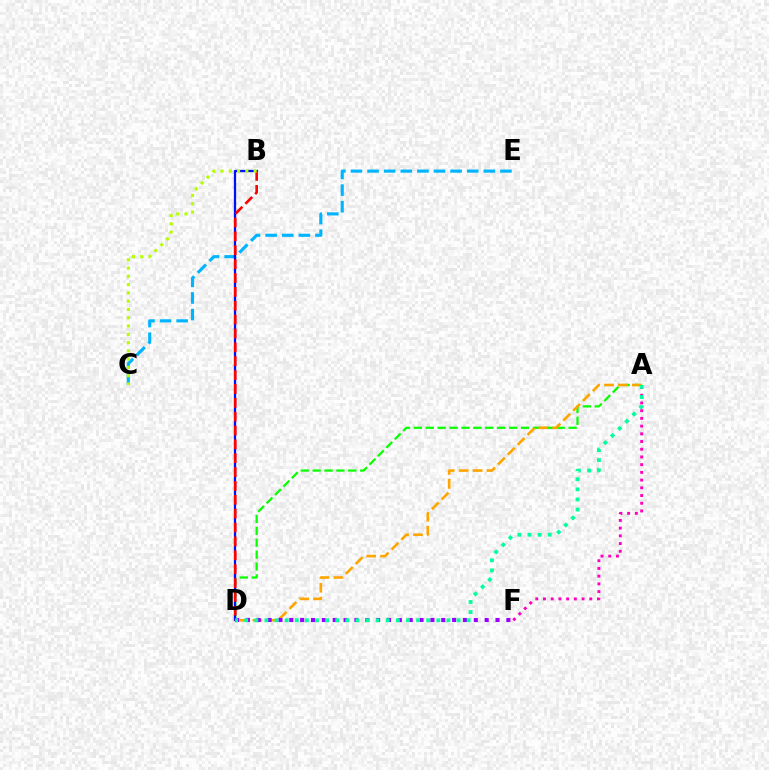{('C', 'E'): [{'color': '#00b5ff', 'line_style': 'dashed', 'thickness': 2.26}], ('A', 'D'): [{'color': '#08ff00', 'line_style': 'dashed', 'thickness': 1.62}, {'color': '#ffa500', 'line_style': 'dashed', 'thickness': 1.89}, {'color': '#00ff9d', 'line_style': 'dotted', 'thickness': 2.75}], ('B', 'D'): [{'color': '#0010ff', 'line_style': 'solid', 'thickness': 1.63}, {'color': '#ff0000', 'line_style': 'dashed', 'thickness': 1.88}], ('D', 'F'): [{'color': '#9b00ff', 'line_style': 'dotted', 'thickness': 2.95}], ('A', 'F'): [{'color': '#ff00bd', 'line_style': 'dotted', 'thickness': 2.1}], ('B', 'C'): [{'color': '#b3ff00', 'line_style': 'dotted', 'thickness': 2.25}]}